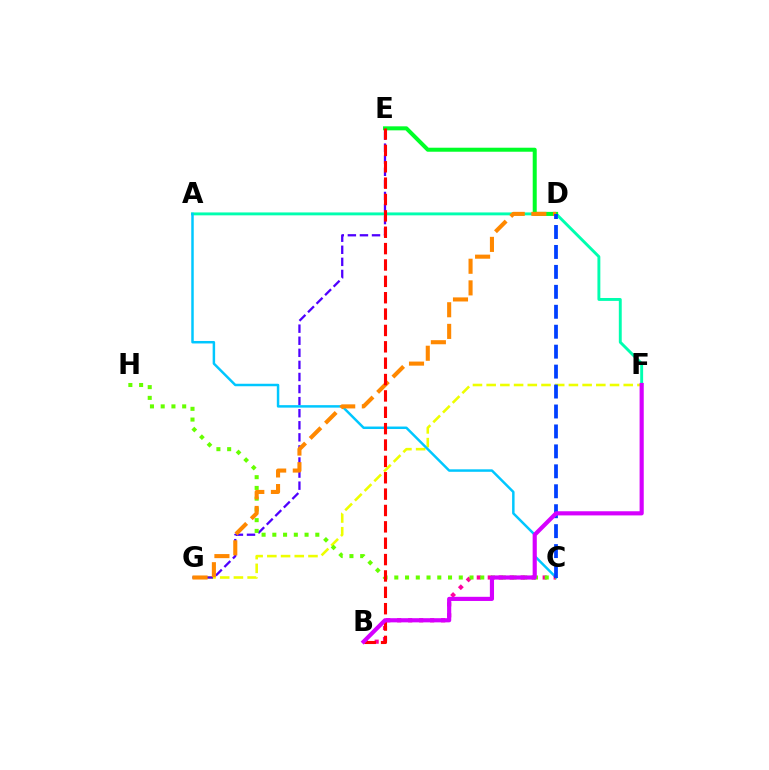{('F', 'G'): [{'color': '#eeff00', 'line_style': 'dashed', 'thickness': 1.86}], ('A', 'F'): [{'color': '#00ffaf', 'line_style': 'solid', 'thickness': 2.09}], ('D', 'E'): [{'color': '#00ff27', 'line_style': 'solid', 'thickness': 2.89}], ('E', 'G'): [{'color': '#4f00ff', 'line_style': 'dashed', 'thickness': 1.64}], ('A', 'C'): [{'color': '#00c7ff', 'line_style': 'solid', 'thickness': 1.79}], ('B', 'C'): [{'color': '#ff00a0', 'line_style': 'dotted', 'thickness': 2.98}], ('C', 'H'): [{'color': '#66ff00', 'line_style': 'dotted', 'thickness': 2.92}], ('D', 'G'): [{'color': '#ff8800', 'line_style': 'dashed', 'thickness': 2.94}], ('C', 'D'): [{'color': '#003fff', 'line_style': 'dashed', 'thickness': 2.71}], ('B', 'E'): [{'color': '#ff0000', 'line_style': 'dashed', 'thickness': 2.22}], ('B', 'F'): [{'color': '#d600ff', 'line_style': 'solid', 'thickness': 2.99}]}